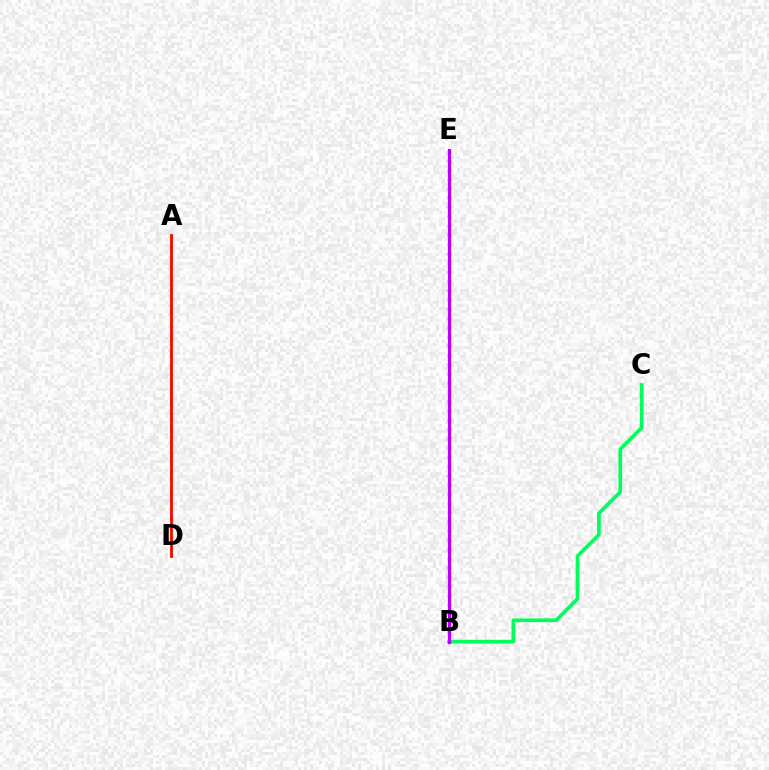{('B', 'C'): [{'color': '#00ff5c', 'line_style': 'solid', 'thickness': 2.65}], ('A', 'D'): [{'color': '#d1ff00', 'line_style': 'dashed', 'thickness': 2.05}, {'color': '#ff0000', 'line_style': 'solid', 'thickness': 1.99}], ('B', 'E'): [{'color': '#0074ff', 'line_style': 'dotted', 'thickness': 2.51}, {'color': '#b900ff', 'line_style': 'solid', 'thickness': 2.26}]}